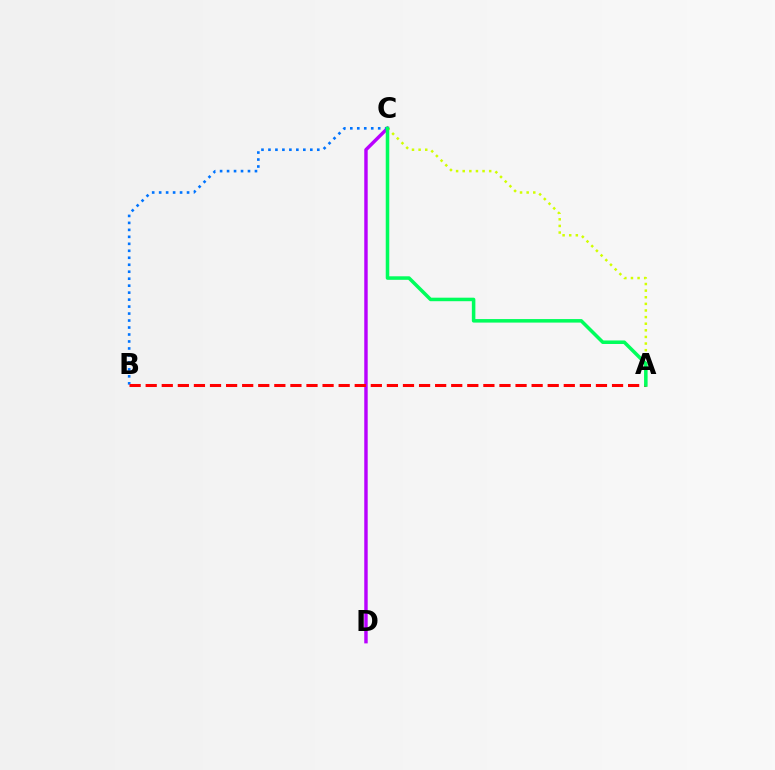{('C', 'D'): [{'color': '#b900ff', 'line_style': 'solid', 'thickness': 2.47}], ('B', 'C'): [{'color': '#0074ff', 'line_style': 'dotted', 'thickness': 1.9}], ('A', 'B'): [{'color': '#ff0000', 'line_style': 'dashed', 'thickness': 2.18}], ('A', 'C'): [{'color': '#d1ff00', 'line_style': 'dotted', 'thickness': 1.8}, {'color': '#00ff5c', 'line_style': 'solid', 'thickness': 2.54}]}